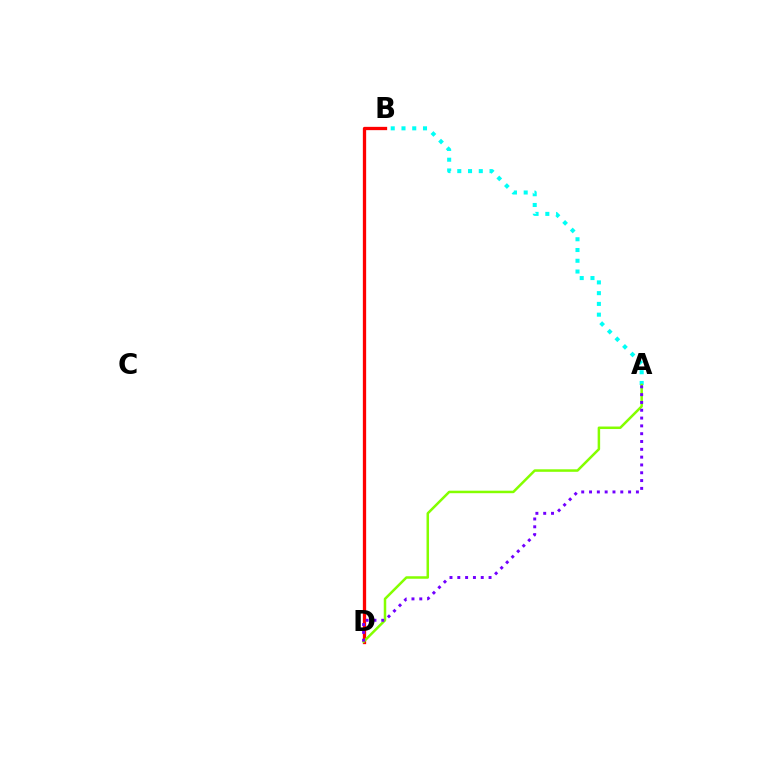{('B', 'D'): [{'color': '#ff0000', 'line_style': 'solid', 'thickness': 2.37}], ('A', 'B'): [{'color': '#00fff6', 'line_style': 'dotted', 'thickness': 2.92}], ('A', 'D'): [{'color': '#84ff00', 'line_style': 'solid', 'thickness': 1.81}, {'color': '#7200ff', 'line_style': 'dotted', 'thickness': 2.12}]}